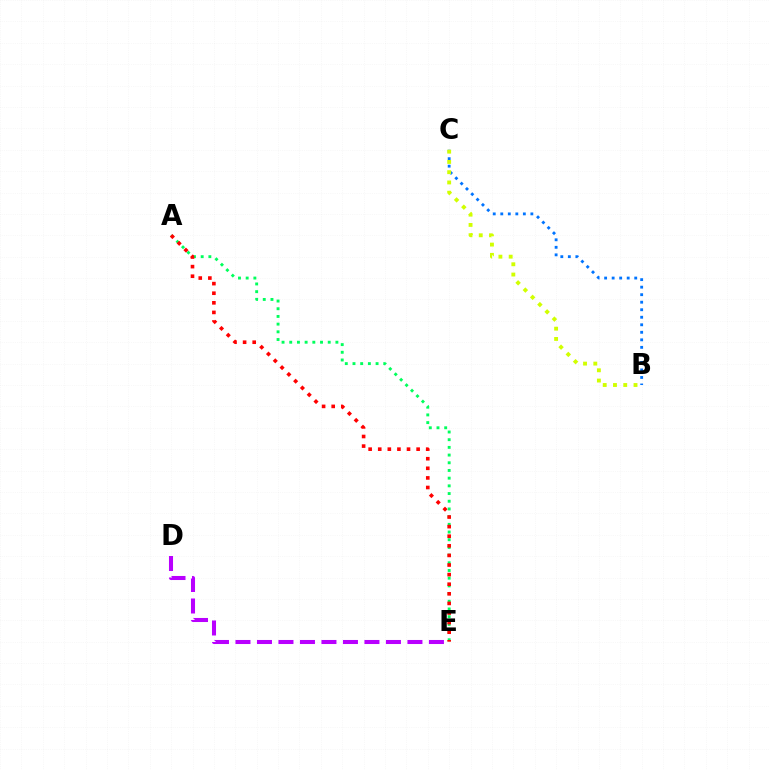{('A', 'E'): [{'color': '#00ff5c', 'line_style': 'dotted', 'thickness': 2.09}, {'color': '#ff0000', 'line_style': 'dotted', 'thickness': 2.61}], ('B', 'C'): [{'color': '#0074ff', 'line_style': 'dotted', 'thickness': 2.04}, {'color': '#d1ff00', 'line_style': 'dotted', 'thickness': 2.79}], ('D', 'E'): [{'color': '#b900ff', 'line_style': 'dashed', 'thickness': 2.92}]}